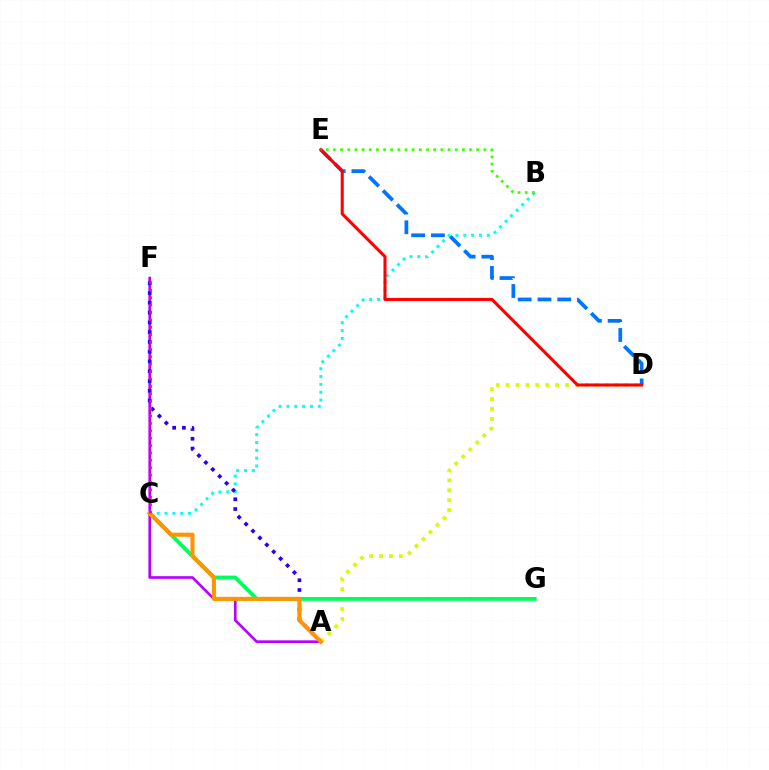{('A', 'F'): [{'color': '#b900ff', 'line_style': 'solid', 'thickness': 1.91}, {'color': '#2500ff', 'line_style': 'dotted', 'thickness': 2.66}], ('B', 'C'): [{'color': '#00fff6', 'line_style': 'dotted', 'thickness': 2.13}], ('A', 'D'): [{'color': '#d1ff00', 'line_style': 'dotted', 'thickness': 2.69}], ('D', 'E'): [{'color': '#0074ff', 'line_style': 'dashed', 'thickness': 2.69}, {'color': '#ff0000', 'line_style': 'solid', 'thickness': 2.2}], ('C', 'G'): [{'color': '#00ff5c', 'line_style': 'solid', 'thickness': 2.75}], ('A', 'C'): [{'color': '#ff9400', 'line_style': 'solid', 'thickness': 2.94}], ('C', 'F'): [{'color': '#ff00ac', 'line_style': 'dotted', 'thickness': 2.01}], ('B', 'E'): [{'color': '#3dff00', 'line_style': 'dotted', 'thickness': 1.95}]}